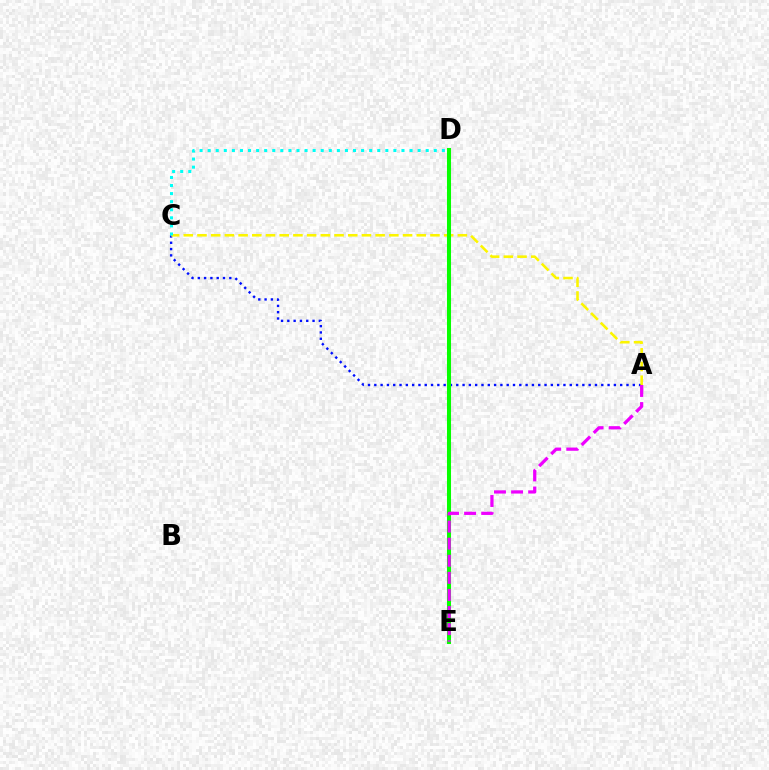{('A', 'C'): [{'color': '#0010ff', 'line_style': 'dotted', 'thickness': 1.71}, {'color': '#fcf500', 'line_style': 'dashed', 'thickness': 1.86}], ('D', 'E'): [{'color': '#ff0000', 'line_style': 'dashed', 'thickness': 1.64}, {'color': '#08ff00', 'line_style': 'solid', 'thickness': 2.91}], ('C', 'D'): [{'color': '#00fff6', 'line_style': 'dotted', 'thickness': 2.19}], ('A', 'E'): [{'color': '#ee00ff', 'line_style': 'dashed', 'thickness': 2.32}]}